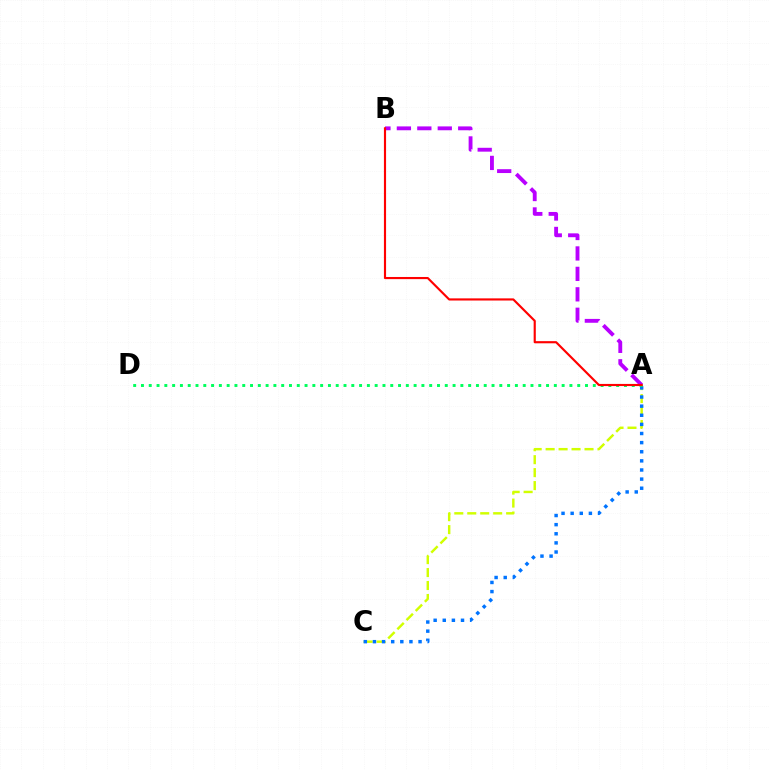{('A', 'C'): [{'color': '#d1ff00', 'line_style': 'dashed', 'thickness': 1.76}, {'color': '#0074ff', 'line_style': 'dotted', 'thickness': 2.48}], ('A', 'B'): [{'color': '#b900ff', 'line_style': 'dashed', 'thickness': 2.78}, {'color': '#ff0000', 'line_style': 'solid', 'thickness': 1.55}], ('A', 'D'): [{'color': '#00ff5c', 'line_style': 'dotted', 'thickness': 2.12}]}